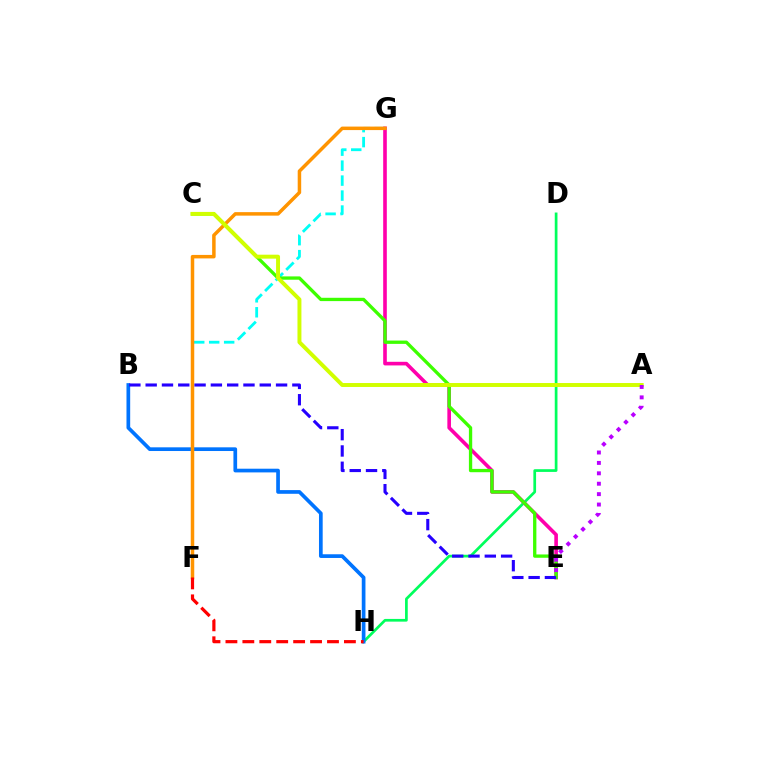{('D', 'H'): [{'color': '#00ff5c', 'line_style': 'solid', 'thickness': 1.95}], ('B', 'H'): [{'color': '#0074ff', 'line_style': 'solid', 'thickness': 2.66}], ('E', 'G'): [{'color': '#ff00ac', 'line_style': 'solid', 'thickness': 2.61}], ('F', 'G'): [{'color': '#00fff6', 'line_style': 'dashed', 'thickness': 2.03}, {'color': '#ff9400', 'line_style': 'solid', 'thickness': 2.52}], ('C', 'E'): [{'color': '#3dff00', 'line_style': 'solid', 'thickness': 2.39}], ('A', 'C'): [{'color': '#d1ff00', 'line_style': 'solid', 'thickness': 2.84}], ('A', 'E'): [{'color': '#b900ff', 'line_style': 'dotted', 'thickness': 2.83}], ('F', 'H'): [{'color': '#ff0000', 'line_style': 'dashed', 'thickness': 2.3}], ('B', 'E'): [{'color': '#2500ff', 'line_style': 'dashed', 'thickness': 2.21}]}